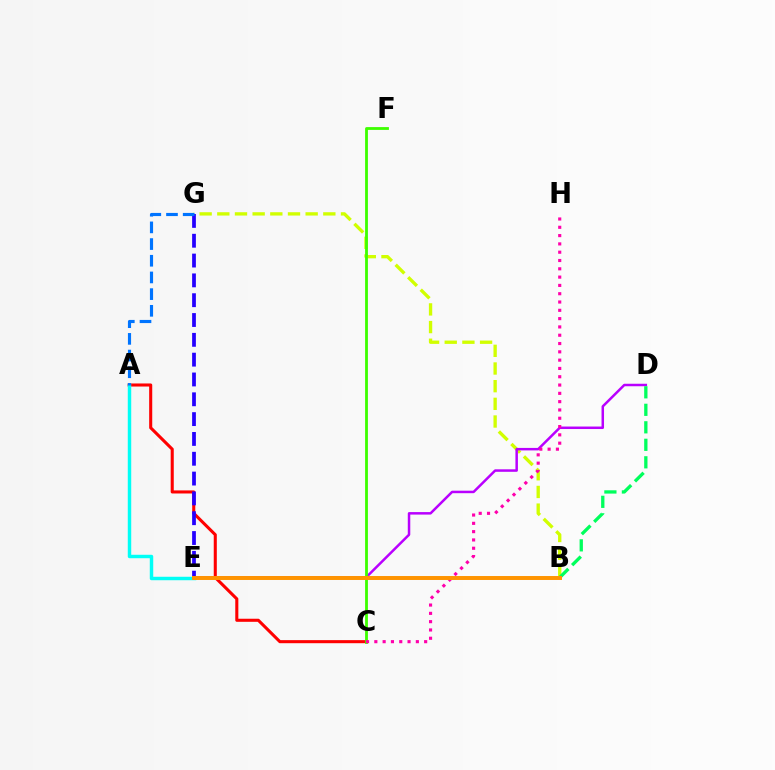{('B', 'G'): [{'color': '#d1ff00', 'line_style': 'dashed', 'thickness': 2.4}], ('A', 'C'): [{'color': '#ff0000', 'line_style': 'solid', 'thickness': 2.21}], ('A', 'E'): [{'color': '#00fff6', 'line_style': 'solid', 'thickness': 2.49}], ('D', 'E'): [{'color': '#b900ff', 'line_style': 'solid', 'thickness': 1.8}], ('C', 'F'): [{'color': '#3dff00', 'line_style': 'solid', 'thickness': 2.02}], ('B', 'D'): [{'color': '#00ff5c', 'line_style': 'dashed', 'thickness': 2.38}], ('E', 'G'): [{'color': '#2500ff', 'line_style': 'dashed', 'thickness': 2.69}], ('A', 'G'): [{'color': '#0074ff', 'line_style': 'dashed', 'thickness': 2.27}], ('C', 'H'): [{'color': '#ff00ac', 'line_style': 'dotted', 'thickness': 2.26}], ('B', 'E'): [{'color': '#ff9400', 'line_style': 'solid', 'thickness': 2.85}]}